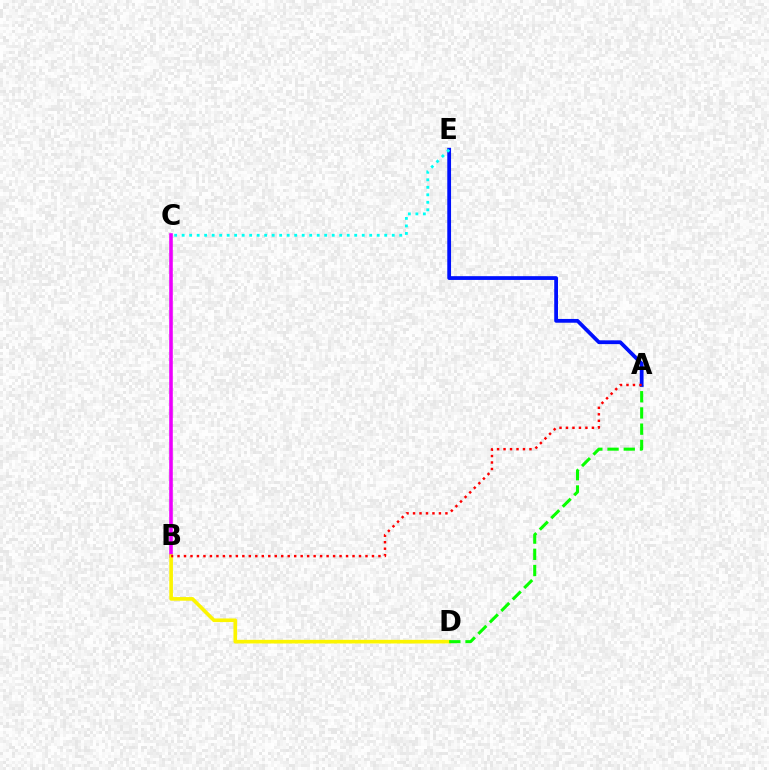{('B', 'C'): [{'color': '#ee00ff', 'line_style': 'solid', 'thickness': 2.58}], ('B', 'D'): [{'color': '#fcf500', 'line_style': 'solid', 'thickness': 2.62}], ('A', 'D'): [{'color': '#08ff00', 'line_style': 'dashed', 'thickness': 2.2}], ('A', 'E'): [{'color': '#0010ff', 'line_style': 'solid', 'thickness': 2.72}], ('C', 'E'): [{'color': '#00fff6', 'line_style': 'dotted', 'thickness': 2.04}], ('A', 'B'): [{'color': '#ff0000', 'line_style': 'dotted', 'thickness': 1.76}]}